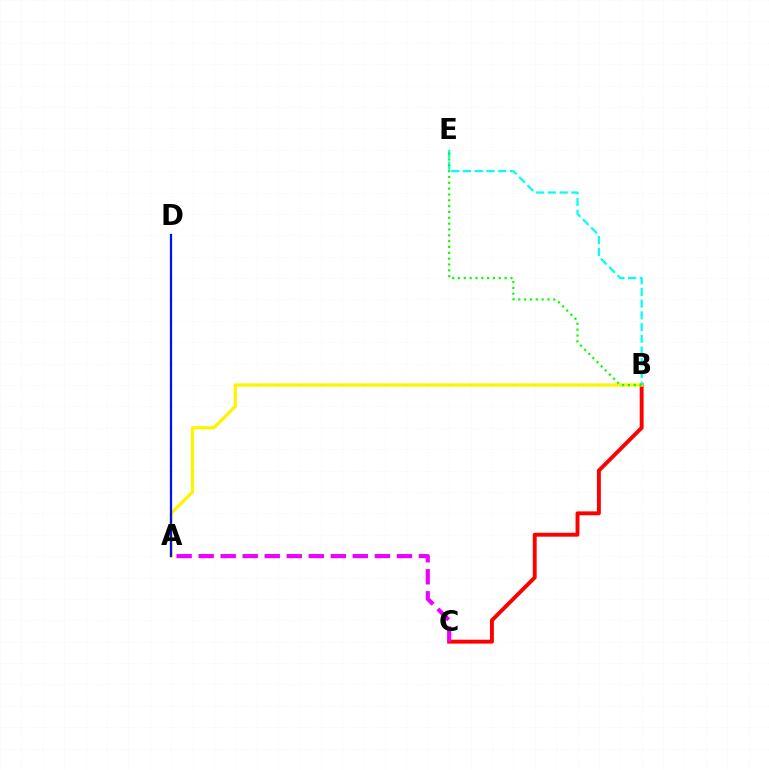{('B', 'C'): [{'color': '#ff0000', 'line_style': 'solid', 'thickness': 2.81}], ('A', 'B'): [{'color': '#fcf500', 'line_style': 'solid', 'thickness': 2.34}], ('B', 'E'): [{'color': '#00fff6', 'line_style': 'dashed', 'thickness': 1.59}, {'color': '#08ff00', 'line_style': 'dotted', 'thickness': 1.59}], ('A', 'D'): [{'color': '#0010ff', 'line_style': 'solid', 'thickness': 1.61}], ('A', 'C'): [{'color': '#ee00ff', 'line_style': 'dashed', 'thickness': 2.99}]}